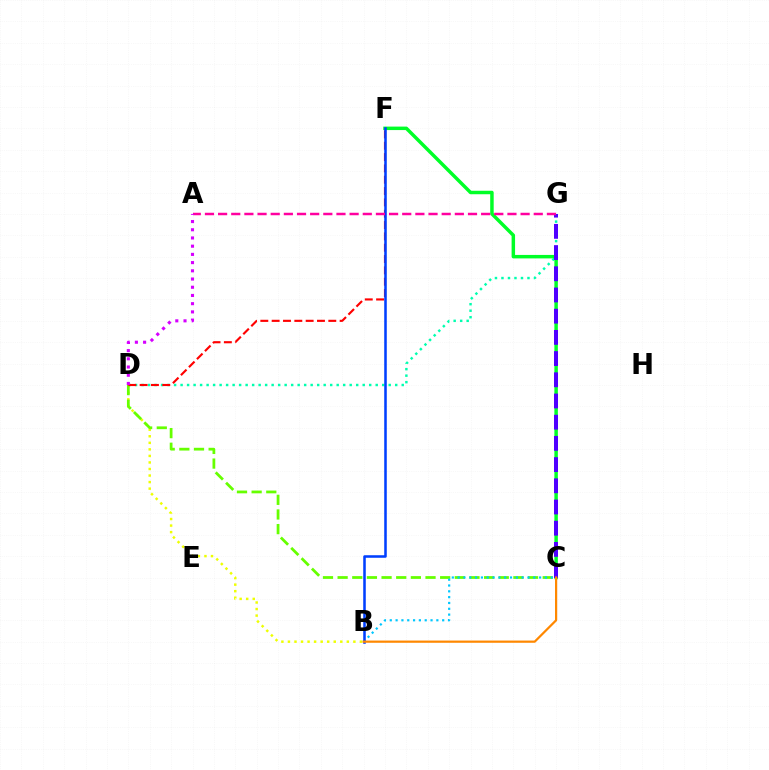{('D', 'G'): [{'color': '#00ffaf', 'line_style': 'dotted', 'thickness': 1.77}], ('C', 'F'): [{'color': '#00ff27', 'line_style': 'solid', 'thickness': 2.5}], ('B', 'D'): [{'color': '#eeff00', 'line_style': 'dotted', 'thickness': 1.78}], ('C', 'D'): [{'color': '#66ff00', 'line_style': 'dashed', 'thickness': 1.99}], ('D', 'F'): [{'color': '#ff0000', 'line_style': 'dashed', 'thickness': 1.54}], ('B', 'C'): [{'color': '#00c7ff', 'line_style': 'dotted', 'thickness': 1.58}, {'color': '#ff8800', 'line_style': 'solid', 'thickness': 1.59}], ('C', 'G'): [{'color': '#4f00ff', 'line_style': 'dashed', 'thickness': 2.88}], ('B', 'F'): [{'color': '#003fff', 'line_style': 'solid', 'thickness': 1.84}], ('A', 'G'): [{'color': '#ff00a0', 'line_style': 'dashed', 'thickness': 1.79}], ('A', 'D'): [{'color': '#d600ff', 'line_style': 'dotted', 'thickness': 2.23}]}